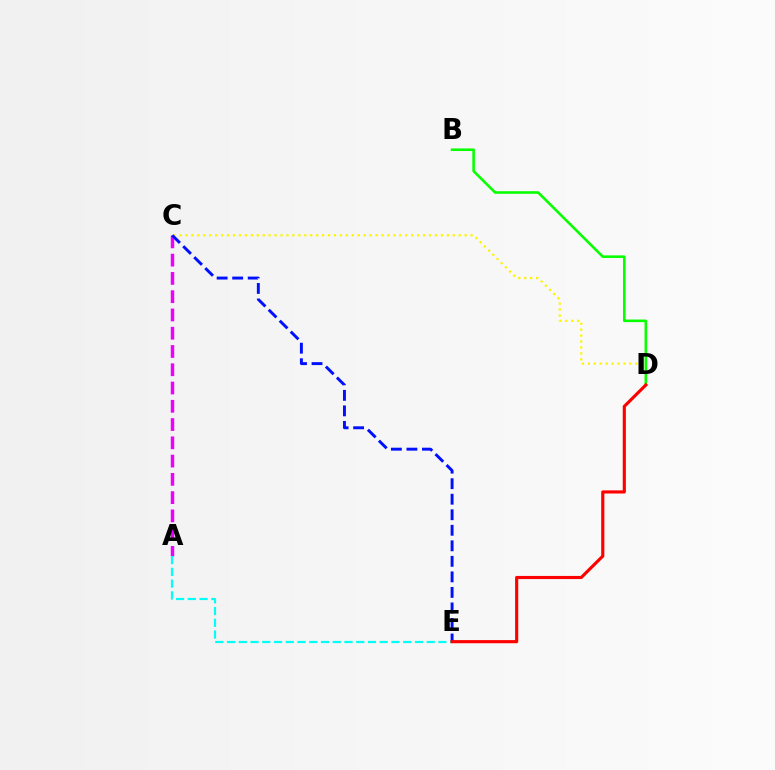{('A', 'C'): [{'color': '#ee00ff', 'line_style': 'dashed', 'thickness': 2.48}], ('C', 'D'): [{'color': '#fcf500', 'line_style': 'dotted', 'thickness': 1.61}], ('B', 'D'): [{'color': '#08ff00', 'line_style': 'solid', 'thickness': 1.86}], ('A', 'E'): [{'color': '#00fff6', 'line_style': 'dashed', 'thickness': 1.6}], ('C', 'E'): [{'color': '#0010ff', 'line_style': 'dashed', 'thickness': 2.11}], ('D', 'E'): [{'color': '#ff0000', 'line_style': 'solid', 'thickness': 2.26}]}